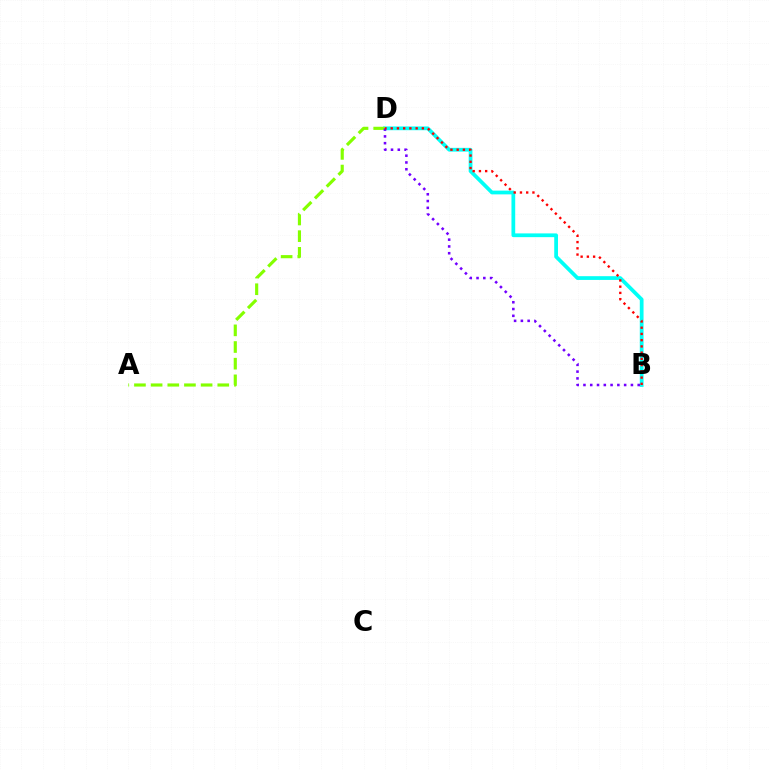{('B', 'D'): [{'color': '#00fff6', 'line_style': 'solid', 'thickness': 2.7}, {'color': '#7200ff', 'line_style': 'dotted', 'thickness': 1.84}, {'color': '#ff0000', 'line_style': 'dotted', 'thickness': 1.69}], ('A', 'D'): [{'color': '#84ff00', 'line_style': 'dashed', 'thickness': 2.26}]}